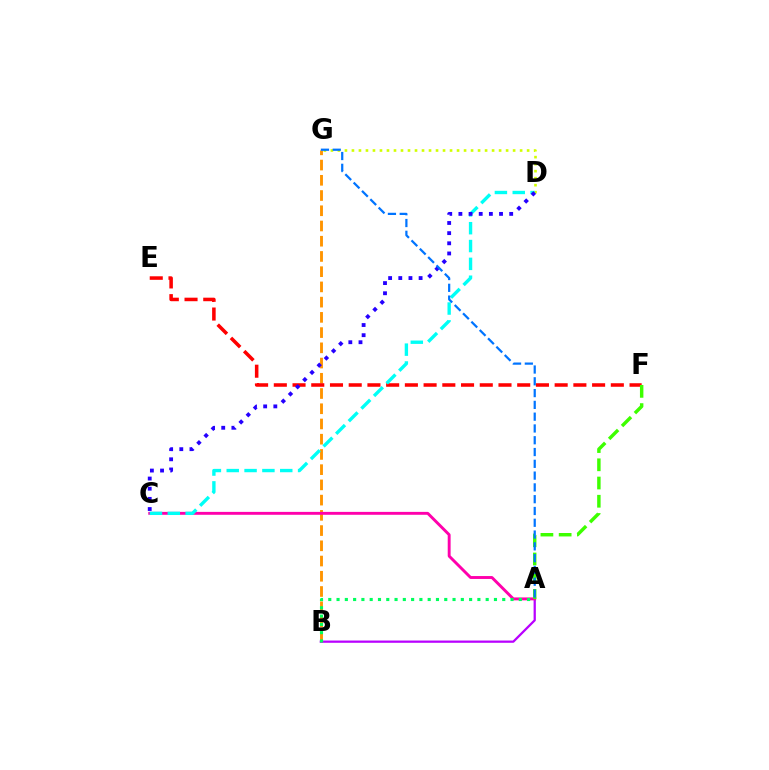{('B', 'G'): [{'color': '#ff9400', 'line_style': 'dashed', 'thickness': 2.07}], ('E', 'F'): [{'color': '#ff0000', 'line_style': 'dashed', 'thickness': 2.54}], ('A', 'B'): [{'color': '#b900ff', 'line_style': 'solid', 'thickness': 1.62}, {'color': '#00ff5c', 'line_style': 'dotted', 'thickness': 2.25}], ('D', 'G'): [{'color': '#d1ff00', 'line_style': 'dotted', 'thickness': 1.9}], ('A', 'C'): [{'color': '#ff00ac', 'line_style': 'solid', 'thickness': 2.09}], ('C', 'D'): [{'color': '#00fff6', 'line_style': 'dashed', 'thickness': 2.42}, {'color': '#2500ff', 'line_style': 'dotted', 'thickness': 2.76}], ('A', 'F'): [{'color': '#3dff00', 'line_style': 'dashed', 'thickness': 2.48}], ('A', 'G'): [{'color': '#0074ff', 'line_style': 'dashed', 'thickness': 1.6}]}